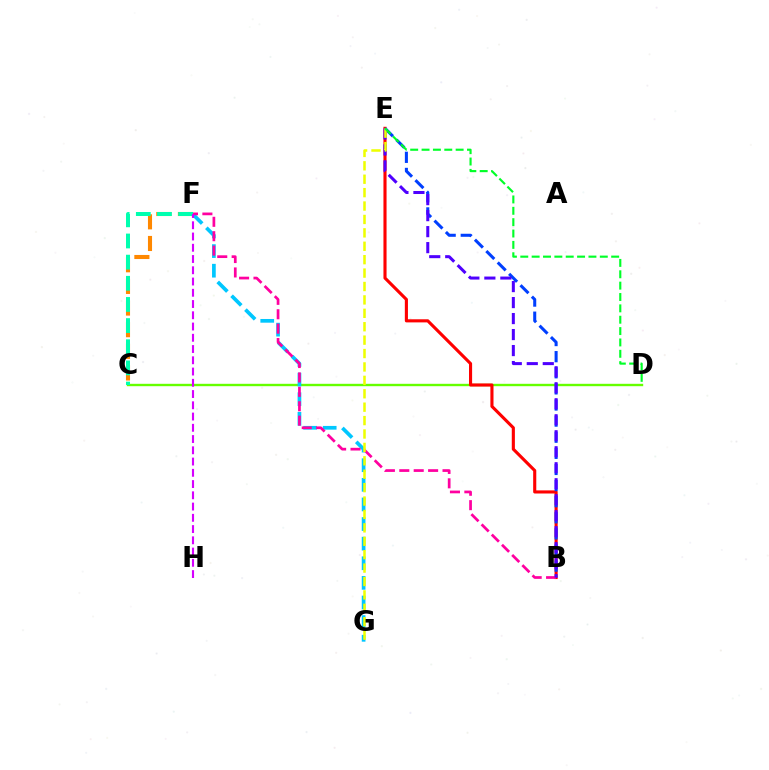{('C', 'D'): [{'color': '#66ff00', 'line_style': 'solid', 'thickness': 1.72}], ('B', 'E'): [{'color': '#ff0000', 'line_style': 'solid', 'thickness': 2.24}, {'color': '#003fff', 'line_style': 'dashed', 'thickness': 2.19}, {'color': '#4f00ff', 'line_style': 'dashed', 'thickness': 2.17}], ('C', 'F'): [{'color': '#ff8800', 'line_style': 'dashed', 'thickness': 2.94}, {'color': '#00ffaf', 'line_style': 'dashed', 'thickness': 2.87}], ('F', 'G'): [{'color': '#00c7ff', 'line_style': 'dashed', 'thickness': 2.66}], ('B', 'F'): [{'color': '#ff00a0', 'line_style': 'dashed', 'thickness': 1.96}], ('F', 'H'): [{'color': '#d600ff', 'line_style': 'dashed', 'thickness': 1.53}], ('E', 'G'): [{'color': '#eeff00', 'line_style': 'dashed', 'thickness': 1.82}], ('D', 'E'): [{'color': '#00ff27', 'line_style': 'dashed', 'thickness': 1.54}]}